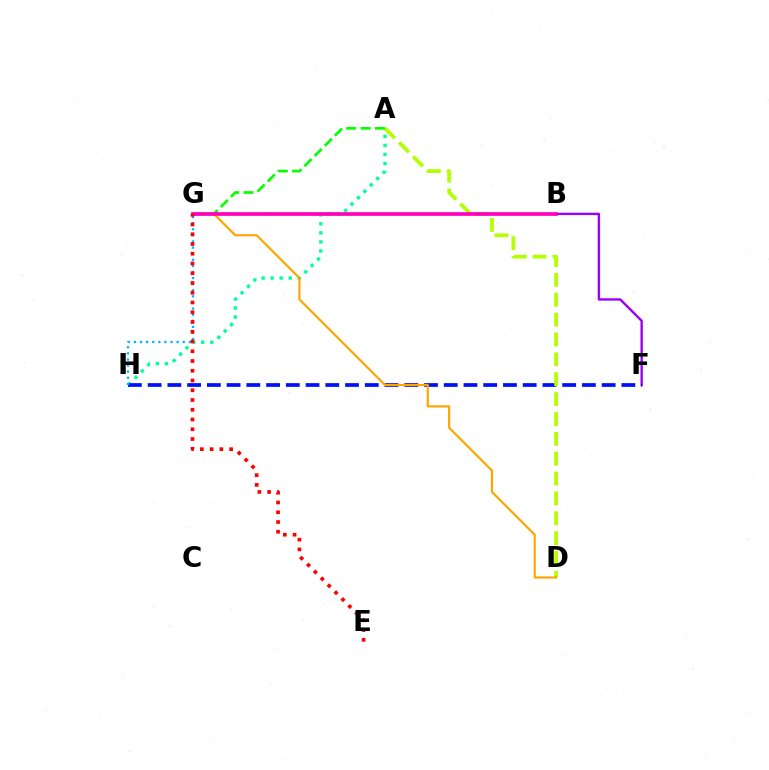{('A', 'H'): [{'color': '#00ff9d', 'line_style': 'dotted', 'thickness': 2.46}], ('B', 'F'): [{'color': '#9b00ff', 'line_style': 'solid', 'thickness': 1.72}], ('F', 'H'): [{'color': '#0010ff', 'line_style': 'dashed', 'thickness': 2.68}], ('A', 'D'): [{'color': '#b3ff00', 'line_style': 'dashed', 'thickness': 2.7}], ('D', 'G'): [{'color': '#ffa500', 'line_style': 'solid', 'thickness': 1.56}], ('A', 'G'): [{'color': '#08ff00', 'line_style': 'dashed', 'thickness': 1.95}], ('B', 'G'): [{'color': '#ff00bd', 'line_style': 'solid', 'thickness': 2.67}], ('G', 'H'): [{'color': '#00b5ff', 'line_style': 'dotted', 'thickness': 1.66}], ('E', 'G'): [{'color': '#ff0000', 'line_style': 'dotted', 'thickness': 2.65}]}